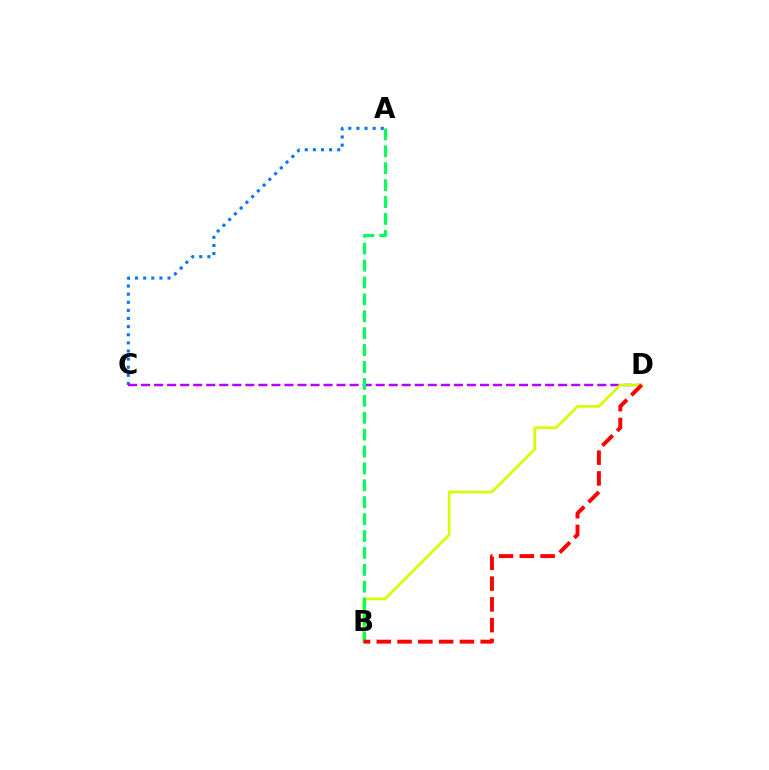{('A', 'C'): [{'color': '#0074ff', 'line_style': 'dotted', 'thickness': 2.21}], ('C', 'D'): [{'color': '#b900ff', 'line_style': 'dashed', 'thickness': 1.77}], ('B', 'D'): [{'color': '#d1ff00', 'line_style': 'solid', 'thickness': 1.91}, {'color': '#ff0000', 'line_style': 'dashed', 'thickness': 2.82}], ('A', 'B'): [{'color': '#00ff5c', 'line_style': 'dashed', 'thickness': 2.3}]}